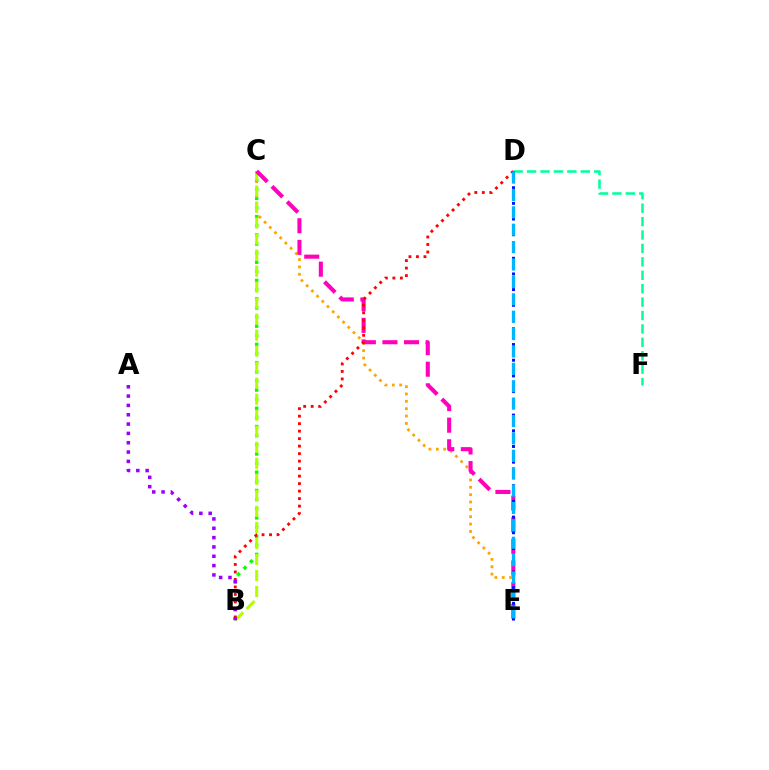{('B', 'C'): [{'color': '#08ff00', 'line_style': 'dotted', 'thickness': 2.48}, {'color': '#b3ff00', 'line_style': 'dashed', 'thickness': 2.18}], ('C', 'E'): [{'color': '#ffa500', 'line_style': 'dotted', 'thickness': 2.0}, {'color': '#ff00bd', 'line_style': 'dashed', 'thickness': 2.94}], ('D', 'F'): [{'color': '#00ff9d', 'line_style': 'dashed', 'thickness': 1.82}], ('D', 'E'): [{'color': '#0010ff', 'line_style': 'dotted', 'thickness': 2.13}, {'color': '#00b5ff', 'line_style': 'dashed', 'thickness': 2.36}], ('B', 'D'): [{'color': '#ff0000', 'line_style': 'dotted', 'thickness': 2.04}], ('A', 'B'): [{'color': '#9b00ff', 'line_style': 'dotted', 'thickness': 2.53}]}